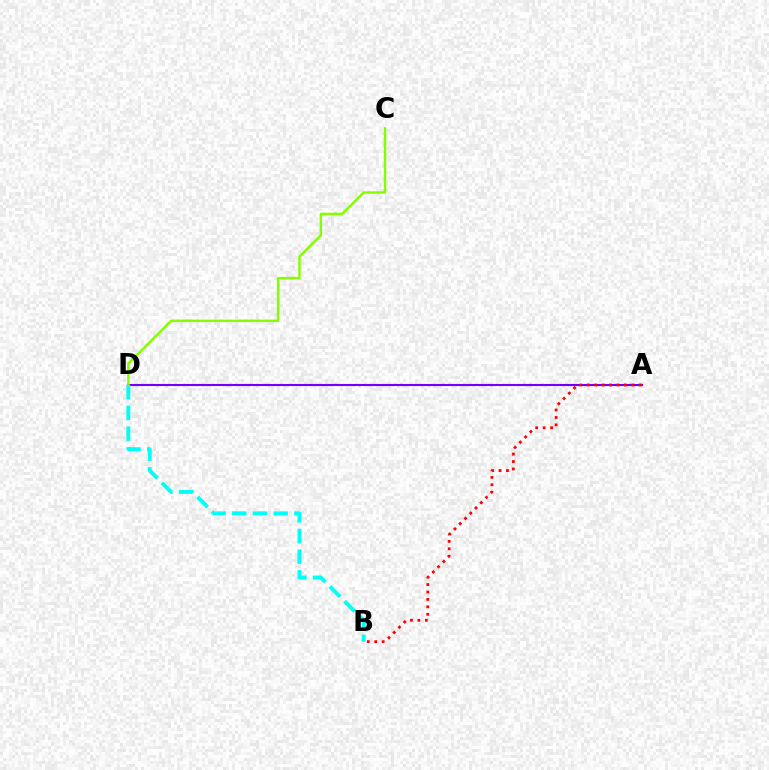{('A', 'D'): [{'color': '#7200ff', 'line_style': 'solid', 'thickness': 1.52}], ('B', 'D'): [{'color': '#00fff6', 'line_style': 'dashed', 'thickness': 2.81}], ('A', 'B'): [{'color': '#ff0000', 'line_style': 'dotted', 'thickness': 2.02}], ('C', 'D'): [{'color': '#84ff00', 'line_style': 'solid', 'thickness': 1.74}]}